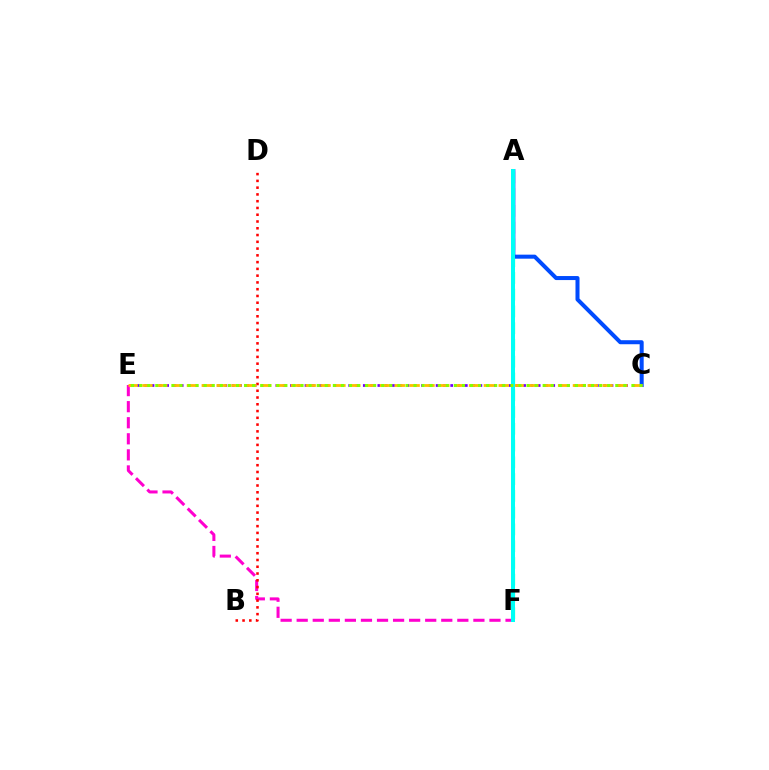{('E', 'F'): [{'color': '#ff00cf', 'line_style': 'dashed', 'thickness': 2.18}], ('B', 'D'): [{'color': '#ff0000', 'line_style': 'dotted', 'thickness': 1.84}], ('A', 'F'): [{'color': '#00ff39', 'line_style': 'dashed', 'thickness': 2.28}, {'color': '#00fff6', 'line_style': 'solid', 'thickness': 2.89}], ('A', 'C'): [{'color': '#004bff', 'line_style': 'solid', 'thickness': 2.9}], ('C', 'E'): [{'color': '#7200ff', 'line_style': 'dotted', 'thickness': 1.98}, {'color': '#ffbd00', 'line_style': 'dashed', 'thickness': 2.02}, {'color': '#84ff00', 'line_style': 'dotted', 'thickness': 2.19}]}